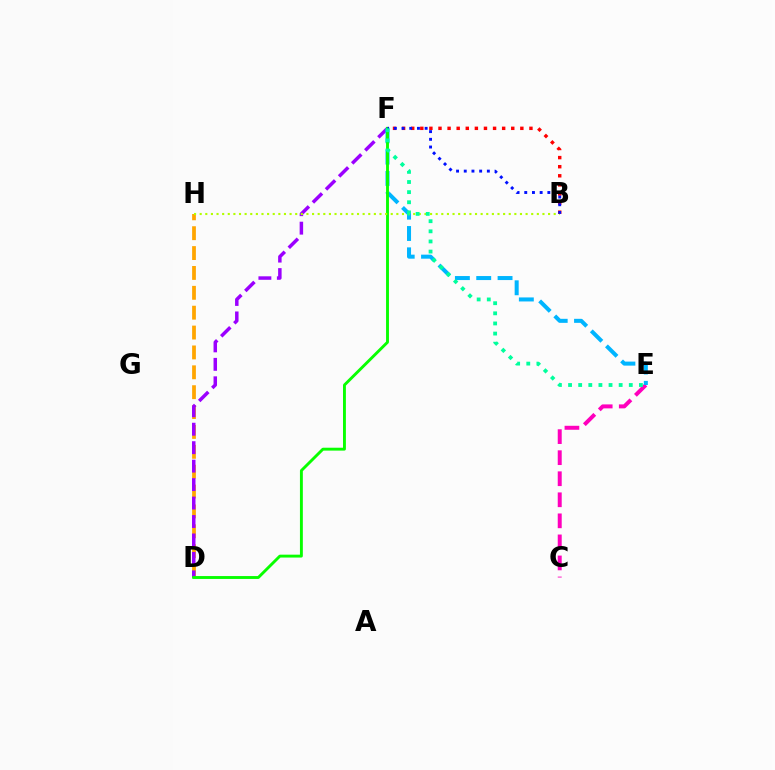{('D', 'H'): [{'color': '#ffa500', 'line_style': 'dashed', 'thickness': 2.7}], ('D', 'F'): [{'color': '#9b00ff', 'line_style': 'dashed', 'thickness': 2.51}, {'color': '#08ff00', 'line_style': 'solid', 'thickness': 2.08}], ('C', 'E'): [{'color': '#ff00bd', 'line_style': 'dashed', 'thickness': 2.86}], ('E', 'F'): [{'color': '#00b5ff', 'line_style': 'dashed', 'thickness': 2.9}, {'color': '#00ff9d', 'line_style': 'dotted', 'thickness': 2.75}], ('B', 'H'): [{'color': '#b3ff00', 'line_style': 'dotted', 'thickness': 1.53}], ('B', 'F'): [{'color': '#ff0000', 'line_style': 'dotted', 'thickness': 2.47}, {'color': '#0010ff', 'line_style': 'dotted', 'thickness': 2.09}]}